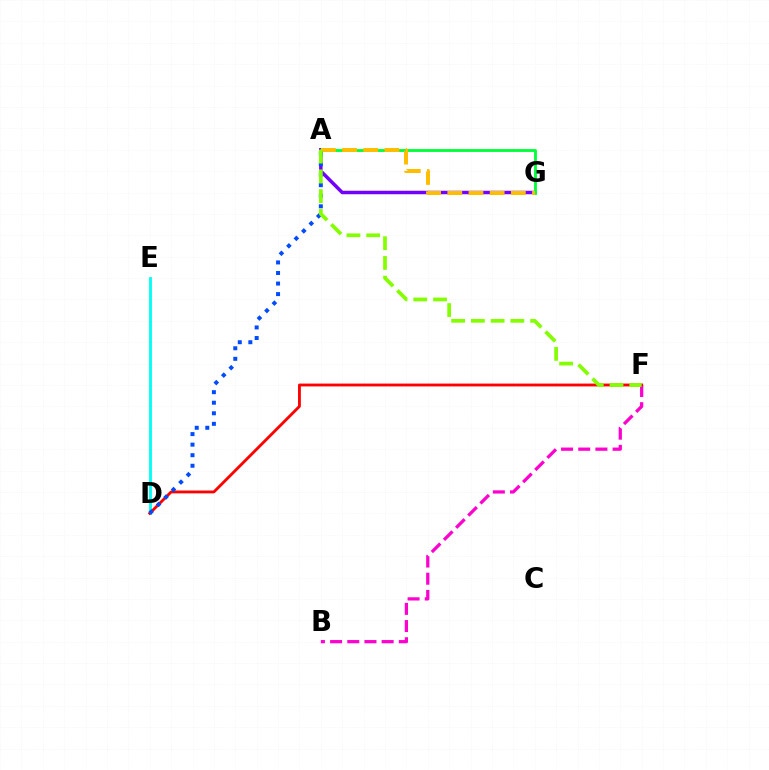{('A', 'G'): [{'color': '#7200ff', 'line_style': 'solid', 'thickness': 2.5}, {'color': '#00ff39', 'line_style': 'solid', 'thickness': 2.05}, {'color': '#ffbd00', 'line_style': 'dashed', 'thickness': 2.88}], ('D', 'E'): [{'color': '#00fff6', 'line_style': 'solid', 'thickness': 2.05}], ('B', 'F'): [{'color': '#ff00cf', 'line_style': 'dashed', 'thickness': 2.33}], ('D', 'F'): [{'color': '#ff0000', 'line_style': 'solid', 'thickness': 2.04}], ('A', 'D'): [{'color': '#004bff', 'line_style': 'dotted', 'thickness': 2.87}], ('A', 'F'): [{'color': '#84ff00', 'line_style': 'dashed', 'thickness': 2.68}]}